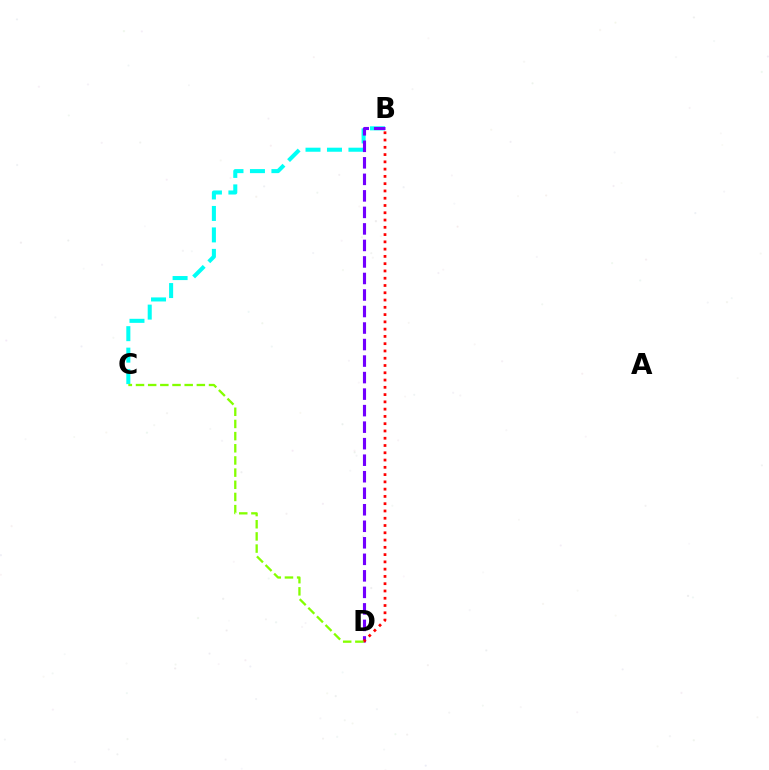{('B', 'C'): [{'color': '#00fff6', 'line_style': 'dashed', 'thickness': 2.92}], ('B', 'D'): [{'color': '#7200ff', 'line_style': 'dashed', 'thickness': 2.24}, {'color': '#ff0000', 'line_style': 'dotted', 'thickness': 1.98}], ('C', 'D'): [{'color': '#84ff00', 'line_style': 'dashed', 'thickness': 1.65}]}